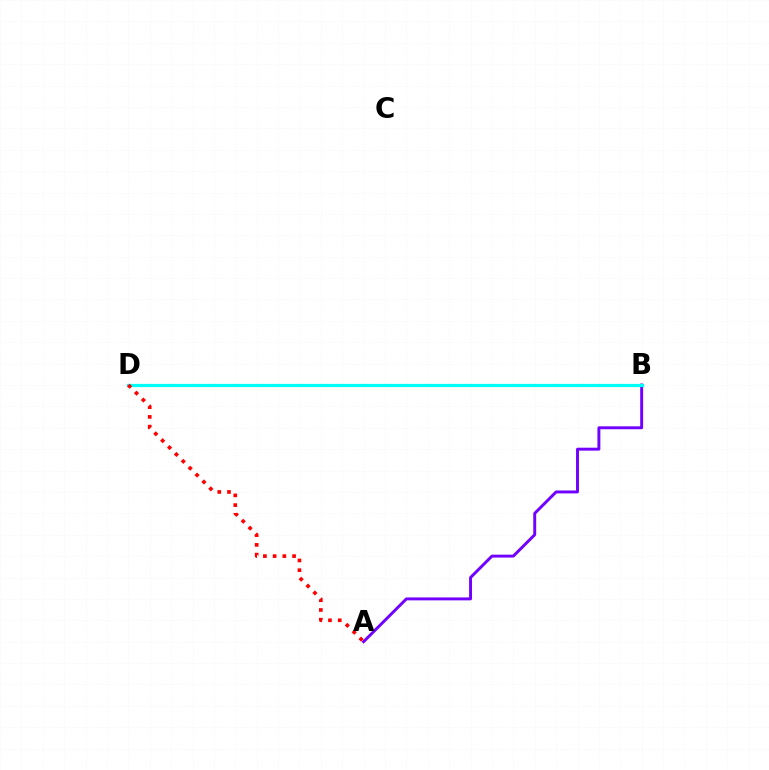{('B', 'D'): [{'color': '#84ff00', 'line_style': 'dotted', 'thickness': 1.96}, {'color': '#00fff6', 'line_style': 'solid', 'thickness': 2.33}], ('A', 'B'): [{'color': '#7200ff', 'line_style': 'solid', 'thickness': 2.11}], ('A', 'D'): [{'color': '#ff0000', 'line_style': 'dotted', 'thickness': 2.64}]}